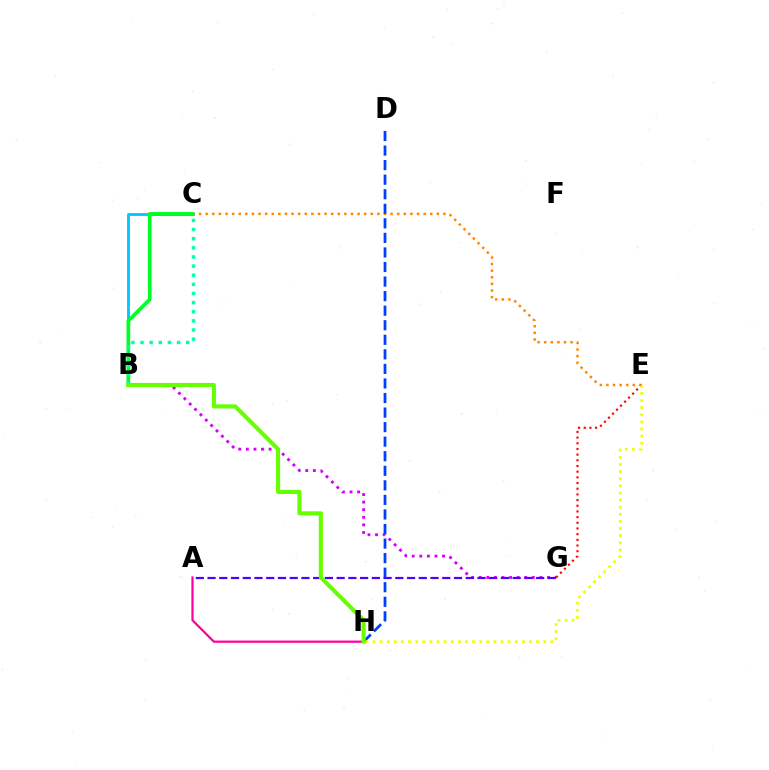{('B', 'G'): [{'color': '#d600ff', 'line_style': 'dotted', 'thickness': 2.06}], ('B', 'C'): [{'color': '#00c7ff', 'line_style': 'solid', 'thickness': 2.05}, {'color': '#00ff27', 'line_style': 'solid', 'thickness': 2.66}, {'color': '#00ffaf', 'line_style': 'dotted', 'thickness': 2.48}], ('C', 'E'): [{'color': '#ff8800', 'line_style': 'dotted', 'thickness': 1.79}], ('D', 'H'): [{'color': '#003fff', 'line_style': 'dashed', 'thickness': 1.98}], ('A', 'H'): [{'color': '#ff00a0', 'line_style': 'solid', 'thickness': 1.61}], ('A', 'G'): [{'color': '#4f00ff', 'line_style': 'dashed', 'thickness': 1.59}], ('E', 'G'): [{'color': '#ff0000', 'line_style': 'dotted', 'thickness': 1.54}], ('E', 'H'): [{'color': '#eeff00', 'line_style': 'dotted', 'thickness': 1.93}], ('B', 'H'): [{'color': '#66ff00', 'line_style': 'solid', 'thickness': 2.95}]}